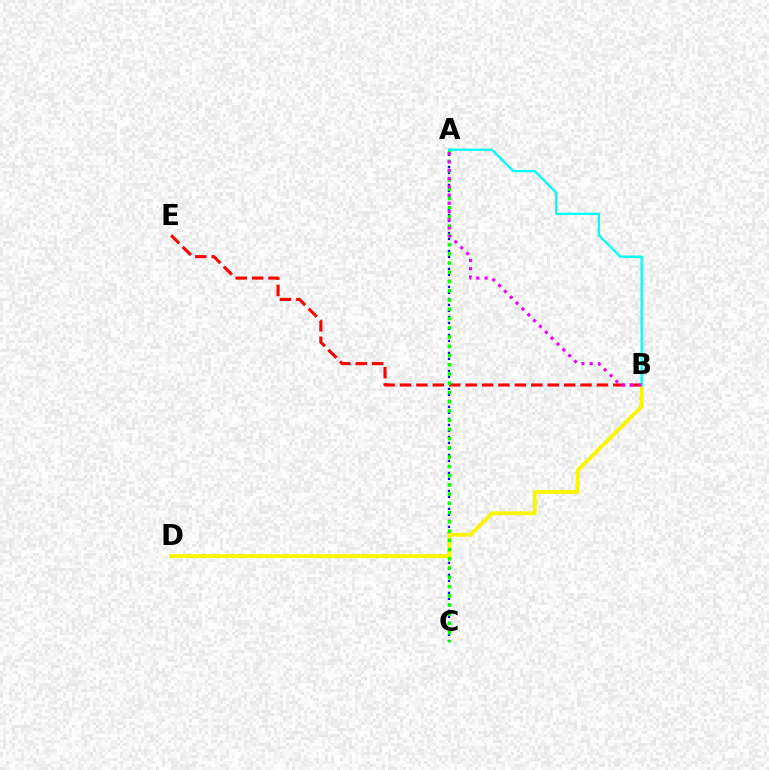{('A', 'C'): [{'color': '#0010ff', 'line_style': 'dotted', 'thickness': 1.63}, {'color': '#08ff00', 'line_style': 'dotted', 'thickness': 2.51}], ('B', 'E'): [{'color': '#ff0000', 'line_style': 'dashed', 'thickness': 2.23}], ('B', 'D'): [{'color': '#fcf500', 'line_style': 'solid', 'thickness': 2.77}], ('A', 'B'): [{'color': '#00fff6', 'line_style': 'solid', 'thickness': 1.66}, {'color': '#ee00ff', 'line_style': 'dotted', 'thickness': 2.25}]}